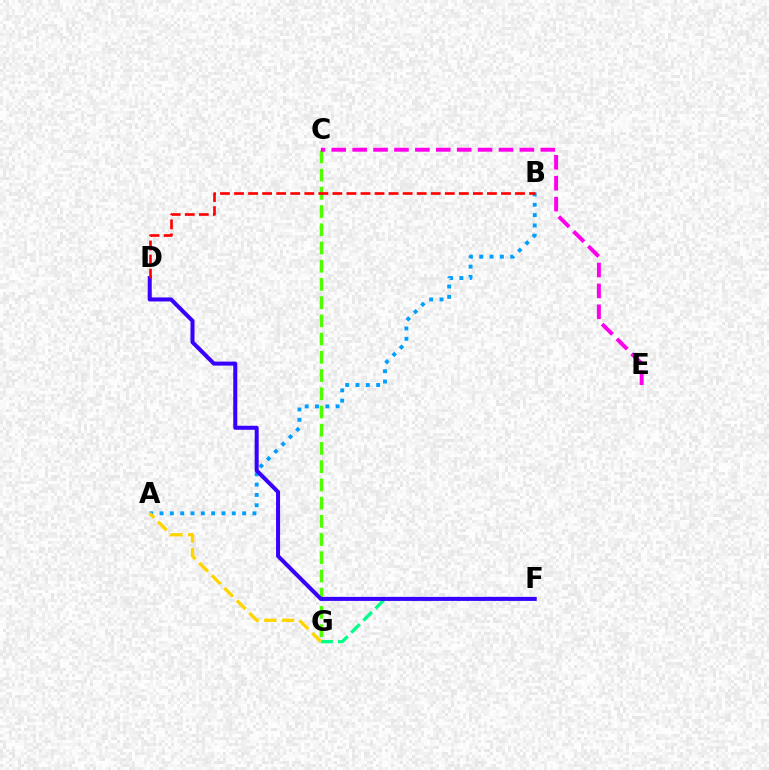{('C', 'G'): [{'color': '#4fff00', 'line_style': 'dashed', 'thickness': 2.48}], ('A', 'B'): [{'color': '#009eff', 'line_style': 'dotted', 'thickness': 2.8}], ('C', 'E'): [{'color': '#ff00ed', 'line_style': 'dashed', 'thickness': 2.84}], ('F', 'G'): [{'color': '#00ff86', 'line_style': 'dashed', 'thickness': 2.32}], ('D', 'F'): [{'color': '#3700ff', 'line_style': 'solid', 'thickness': 2.9}], ('B', 'D'): [{'color': '#ff0000', 'line_style': 'dashed', 'thickness': 1.91}], ('A', 'G'): [{'color': '#ffd500', 'line_style': 'dashed', 'thickness': 2.41}]}